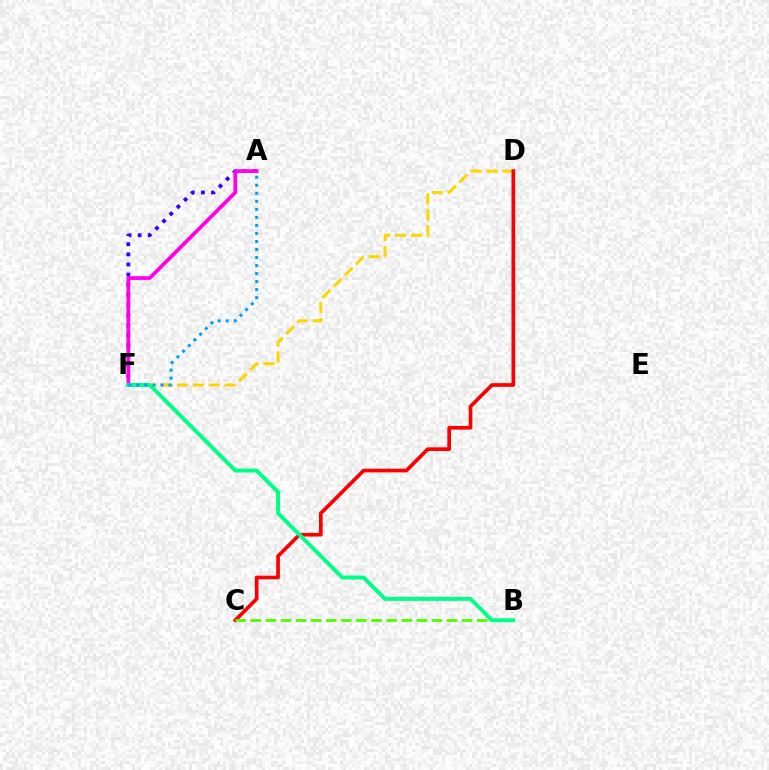{('D', 'F'): [{'color': '#ffd500', 'line_style': 'dashed', 'thickness': 2.16}], ('A', 'F'): [{'color': '#3700ff', 'line_style': 'dotted', 'thickness': 2.75}, {'color': '#ff00ed', 'line_style': 'solid', 'thickness': 2.68}, {'color': '#009eff', 'line_style': 'dotted', 'thickness': 2.18}], ('C', 'D'): [{'color': '#ff0000', 'line_style': 'solid', 'thickness': 2.65}], ('B', 'C'): [{'color': '#4fff00', 'line_style': 'dashed', 'thickness': 2.05}], ('B', 'F'): [{'color': '#00ff86', 'line_style': 'solid', 'thickness': 2.83}]}